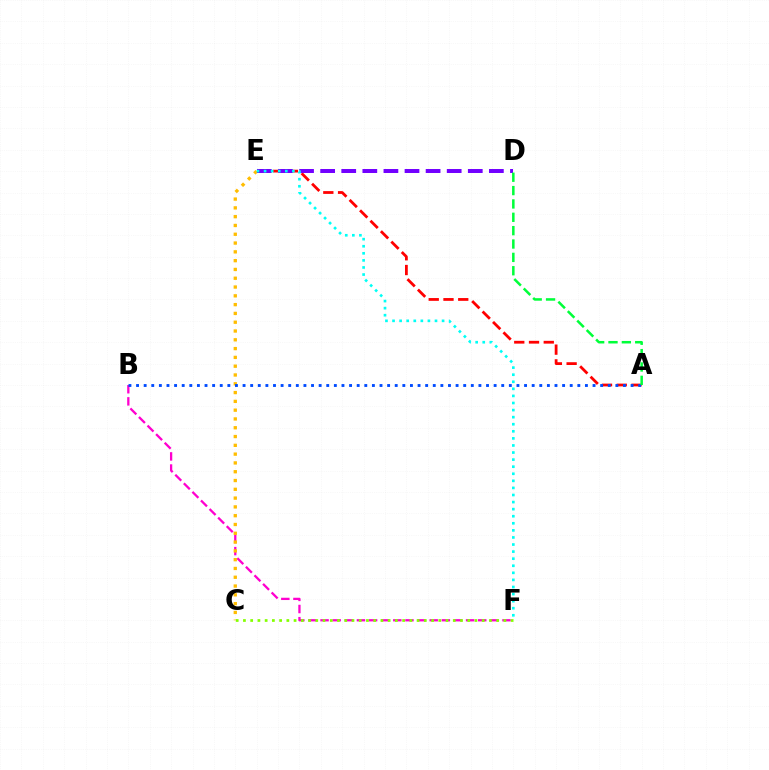{('B', 'F'): [{'color': '#ff00cf', 'line_style': 'dashed', 'thickness': 1.65}], ('C', 'E'): [{'color': '#ffbd00', 'line_style': 'dotted', 'thickness': 2.39}], ('A', 'E'): [{'color': '#ff0000', 'line_style': 'dashed', 'thickness': 2.0}], ('D', 'E'): [{'color': '#7200ff', 'line_style': 'dashed', 'thickness': 2.87}], ('A', 'B'): [{'color': '#004bff', 'line_style': 'dotted', 'thickness': 2.07}], ('C', 'F'): [{'color': '#84ff00', 'line_style': 'dotted', 'thickness': 1.97}], ('A', 'D'): [{'color': '#00ff39', 'line_style': 'dashed', 'thickness': 1.81}], ('E', 'F'): [{'color': '#00fff6', 'line_style': 'dotted', 'thickness': 1.92}]}